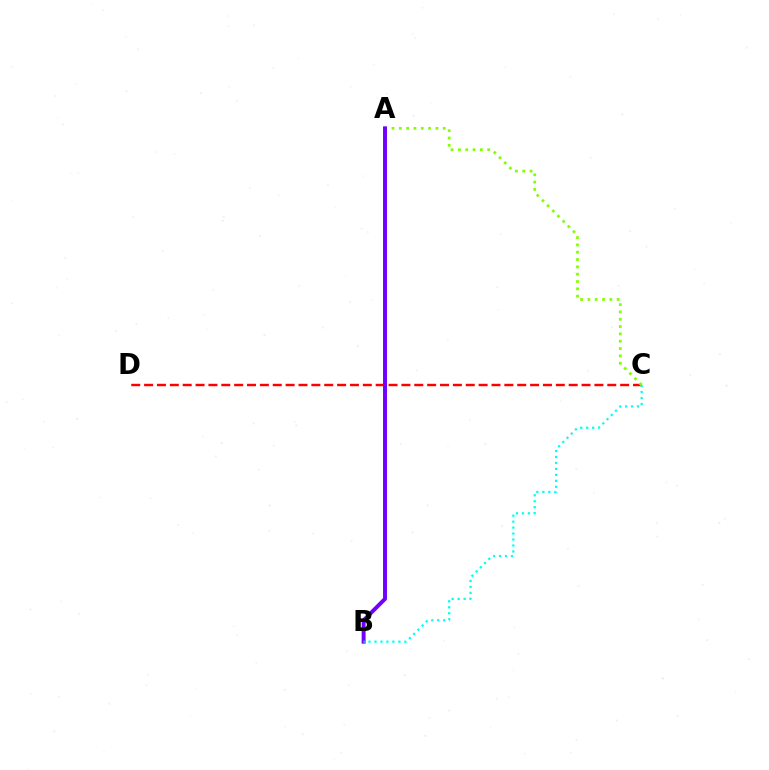{('C', 'D'): [{'color': '#ff0000', 'line_style': 'dashed', 'thickness': 1.75}], ('A', 'C'): [{'color': '#84ff00', 'line_style': 'dotted', 'thickness': 1.99}], ('A', 'B'): [{'color': '#7200ff', 'line_style': 'solid', 'thickness': 2.83}], ('B', 'C'): [{'color': '#00fff6', 'line_style': 'dotted', 'thickness': 1.62}]}